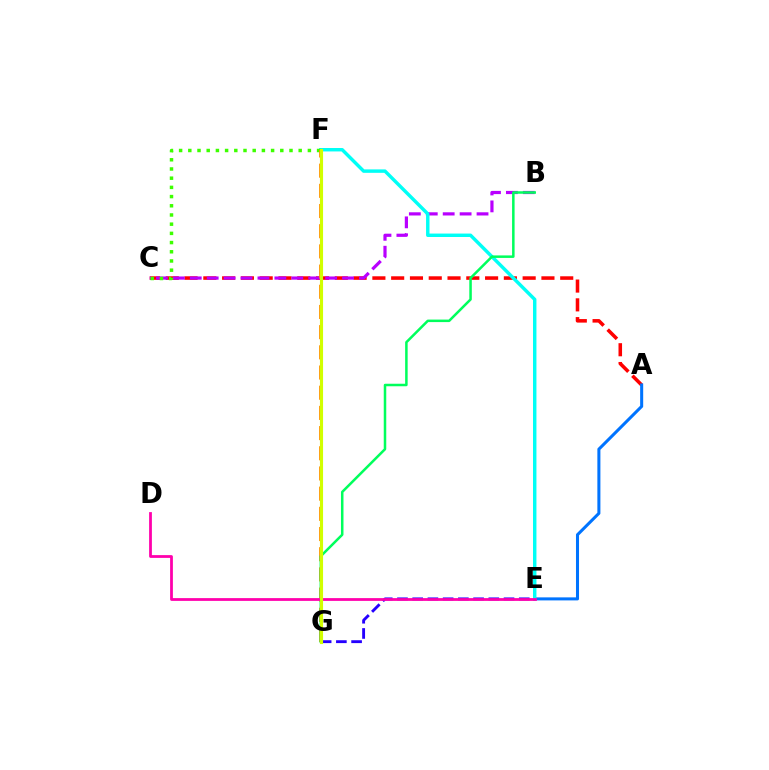{('A', 'C'): [{'color': '#ff0000', 'line_style': 'dashed', 'thickness': 2.55}], ('B', 'C'): [{'color': '#b900ff', 'line_style': 'dashed', 'thickness': 2.3}], ('E', 'G'): [{'color': '#2500ff', 'line_style': 'dashed', 'thickness': 2.07}], ('A', 'E'): [{'color': '#0074ff', 'line_style': 'solid', 'thickness': 2.19}], ('E', 'F'): [{'color': '#00fff6', 'line_style': 'solid', 'thickness': 2.47}], ('C', 'F'): [{'color': '#3dff00', 'line_style': 'dotted', 'thickness': 2.5}], ('F', 'G'): [{'color': '#ff9400', 'line_style': 'dashed', 'thickness': 2.74}, {'color': '#d1ff00', 'line_style': 'solid', 'thickness': 2.25}], ('B', 'G'): [{'color': '#00ff5c', 'line_style': 'solid', 'thickness': 1.81}], ('D', 'E'): [{'color': '#ff00ac', 'line_style': 'solid', 'thickness': 2.0}]}